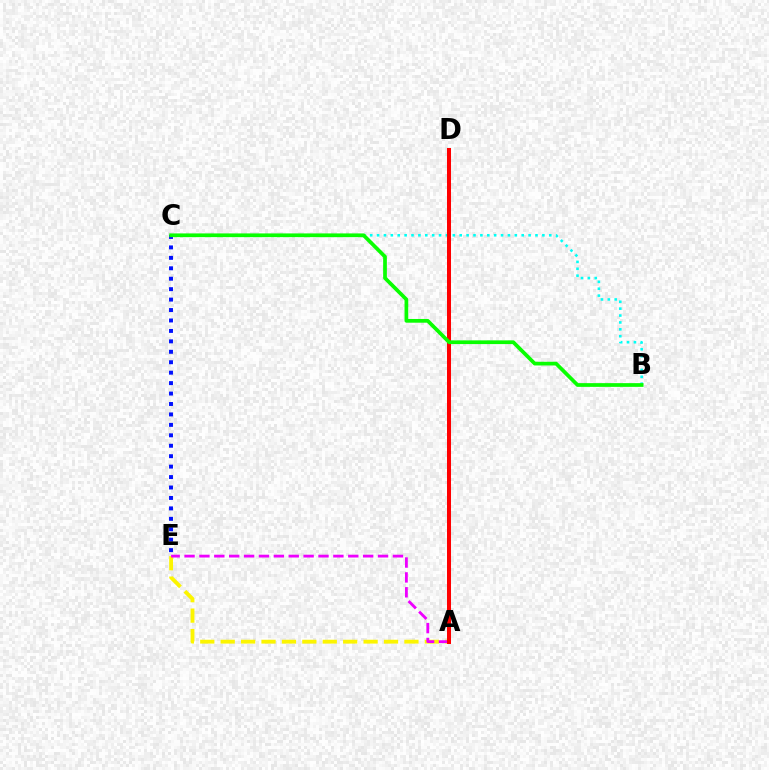{('A', 'E'): [{'color': '#fcf500', 'line_style': 'dashed', 'thickness': 2.77}, {'color': '#ee00ff', 'line_style': 'dashed', 'thickness': 2.02}], ('C', 'E'): [{'color': '#0010ff', 'line_style': 'dotted', 'thickness': 2.84}], ('B', 'C'): [{'color': '#00fff6', 'line_style': 'dotted', 'thickness': 1.87}, {'color': '#08ff00', 'line_style': 'solid', 'thickness': 2.68}], ('A', 'D'): [{'color': '#ff0000', 'line_style': 'solid', 'thickness': 2.89}]}